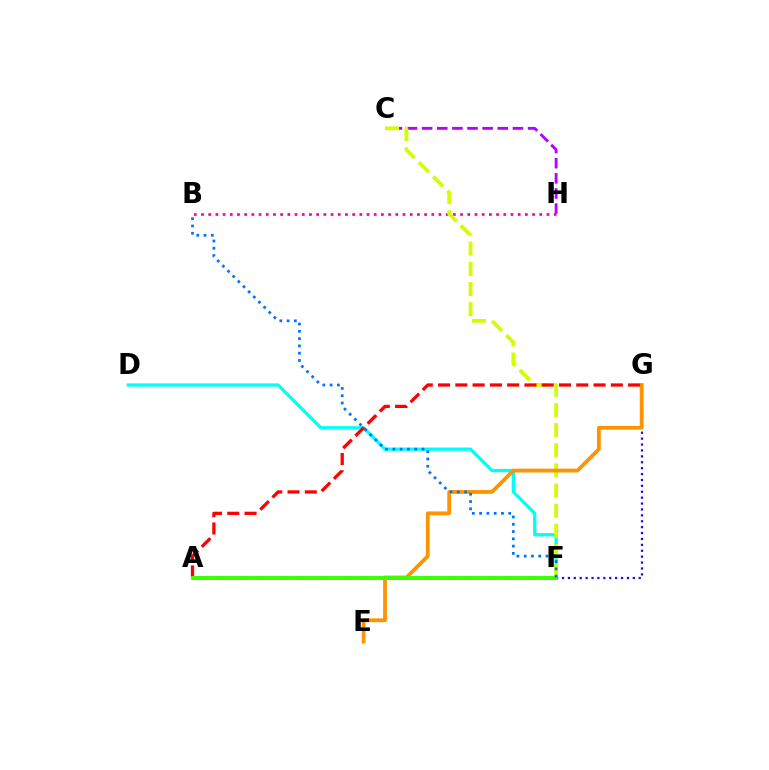{('C', 'H'): [{'color': '#b900ff', 'line_style': 'dashed', 'thickness': 2.06}], ('B', 'H'): [{'color': '#ff00ac', 'line_style': 'dotted', 'thickness': 1.96}], ('D', 'F'): [{'color': '#00fff6', 'line_style': 'solid', 'thickness': 2.35}], ('C', 'F'): [{'color': '#d1ff00', 'line_style': 'dashed', 'thickness': 2.74}], ('A', 'F'): [{'color': '#00ff5c', 'line_style': 'dashed', 'thickness': 2.81}, {'color': '#3dff00', 'line_style': 'solid', 'thickness': 2.83}], ('F', 'G'): [{'color': '#2500ff', 'line_style': 'dotted', 'thickness': 1.6}], ('E', 'G'): [{'color': '#ff9400', 'line_style': 'solid', 'thickness': 2.73}], ('A', 'G'): [{'color': '#ff0000', 'line_style': 'dashed', 'thickness': 2.35}], ('B', 'F'): [{'color': '#0074ff', 'line_style': 'dotted', 'thickness': 1.98}]}